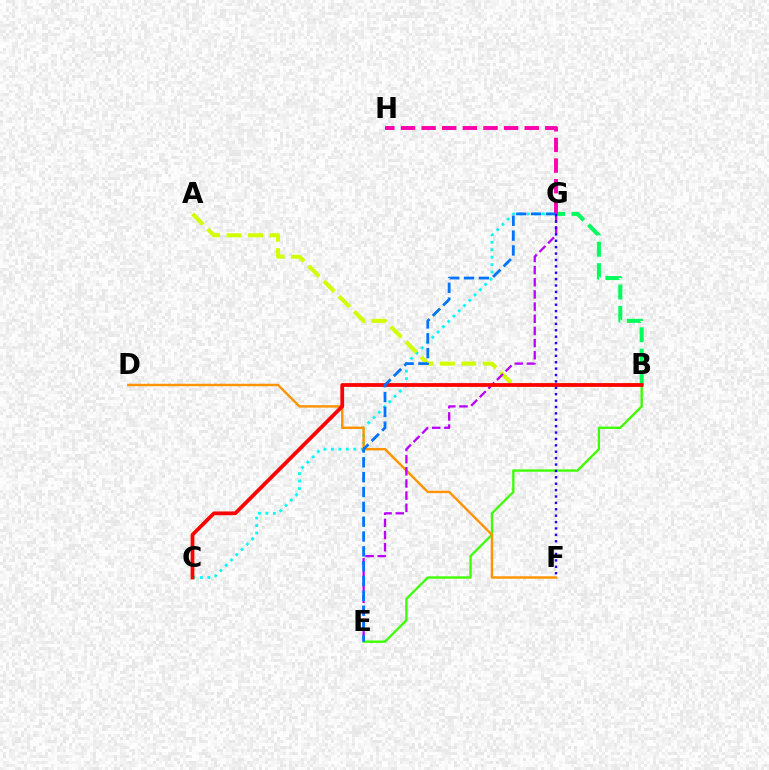{('C', 'G'): [{'color': '#00fff6', 'line_style': 'dotted', 'thickness': 2.03}], ('A', 'B'): [{'color': '#d1ff00', 'line_style': 'dashed', 'thickness': 2.92}], ('B', 'G'): [{'color': '#00ff5c', 'line_style': 'dashed', 'thickness': 2.9}], ('B', 'E'): [{'color': '#3dff00', 'line_style': 'solid', 'thickness': 1.69}], ('D', 'F'): [{'color': '#ff9400', 'line_style': 'solid', 'thickness': 1.75}], ('G', 'H'): [{'color': '#ff00ac', 'line_style': 'dashed', 'thickness': 2.8}], ('E', 'G'): [{'color': '#b900ff', 'line_style': 'dashed', 'thickness': 1.65}, {'color': '#0074ff', 'line_style': 'dashed', 'thickness': 2.02}], ('B', 'C'): [{'color': '#ff0000', 'line_style': 'solid', 'thickness': 2.71}], ('F', 'G'): [{'color': '#2500ff', 'line_style': 'dotted', 'thickness': 1.74}]}